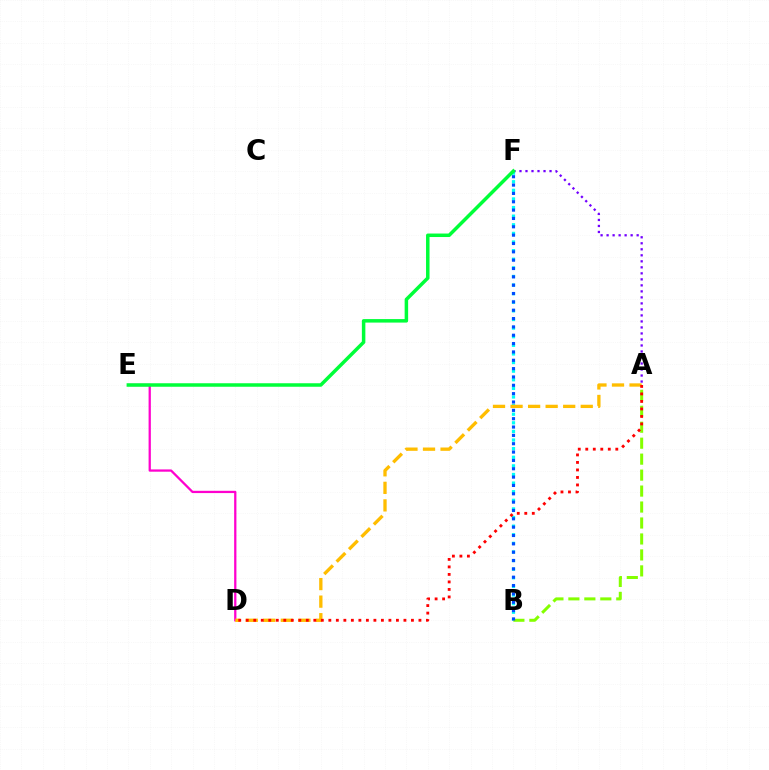{('B', 'F'): [{'color': '#00fff6', 'line_style': 'dotted', 'thickness': 2.34}, {'color': '#004bff', 'line_style': 'dotted', 'thickness': 2.27}], ('A', 'F'): [{'color': '#7200ff', 'line_style': 'dotted', 'thickness': 1.63}], ('D', 'E'): [{'color': '#ff00cf', 'line_style': 'solid', 'thickness': 1.63}], ('A', 'B'): [{'color': '#84ff00', 'line_style': 'dashed', 'thickness': 2.17}], ('A', 'D'): [{'color': '#ffbd00', 'line_style': 'dashed', 'thickness': 2.38}, {'color': '#ff0000', 'line_style': 'dotted', 'thickness': 2.04}], ('E', 'F'): [{'color': '#00ff39', 'line_style': 'solid', 'thickness': 2.52}]}